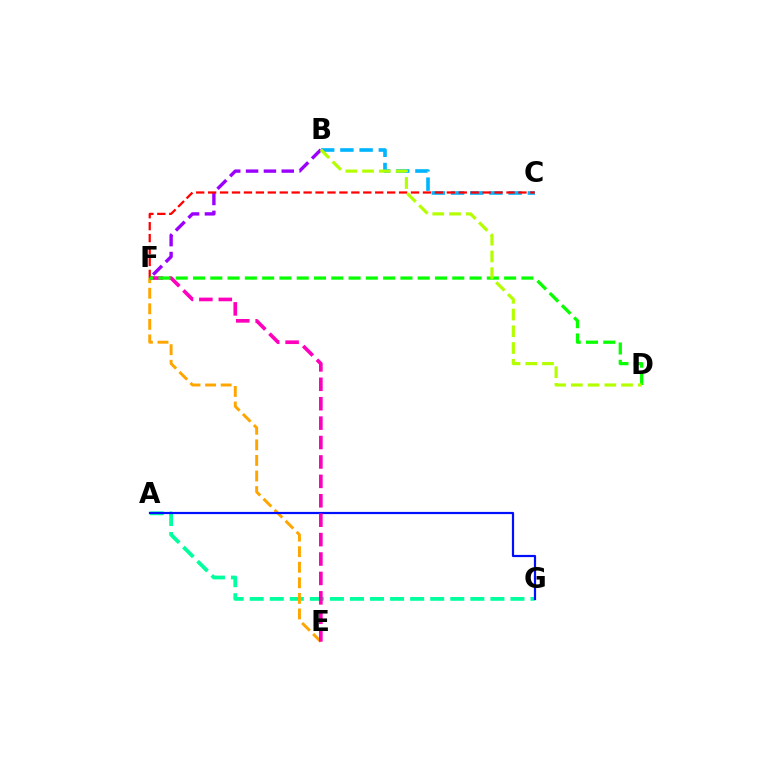{('A', 'G'): [{'color': '#00ff9d', 'line_style': 'dashed', 'thickness': 2.72}, {'color': '#0010ff', 'line_style': 'solid', 'thickness': 1.58}], ('E', 'F'): [{'color': '#ffa500', 'line_style': 'dashed', 'thickness': 2.11}, {'color': '#ff00bd', 'line_style': 'dashed', 'thickness': 2.64}], ('B', 'F'): [{'color': '#9b00ff', 'line_style': 'dashed', 'thickness': 2.42}], ('B', 'C'): [{'color': '#00b5ff', 'line_style': 'dashed', 'thickness': 2.61}], ('C', 'F'): [{'color': '#ff0000', 'line_style': 'dashed', 'thickness': 1.62}], ('D', 'F'): [{'color': '#08ff00', 'line_style': 'dashed', 'thickness': 2.35}], ('B', 'D'): [{'color': '#b3ff00', 'line_style': 'dashed', 'thickness': 2.27}]}